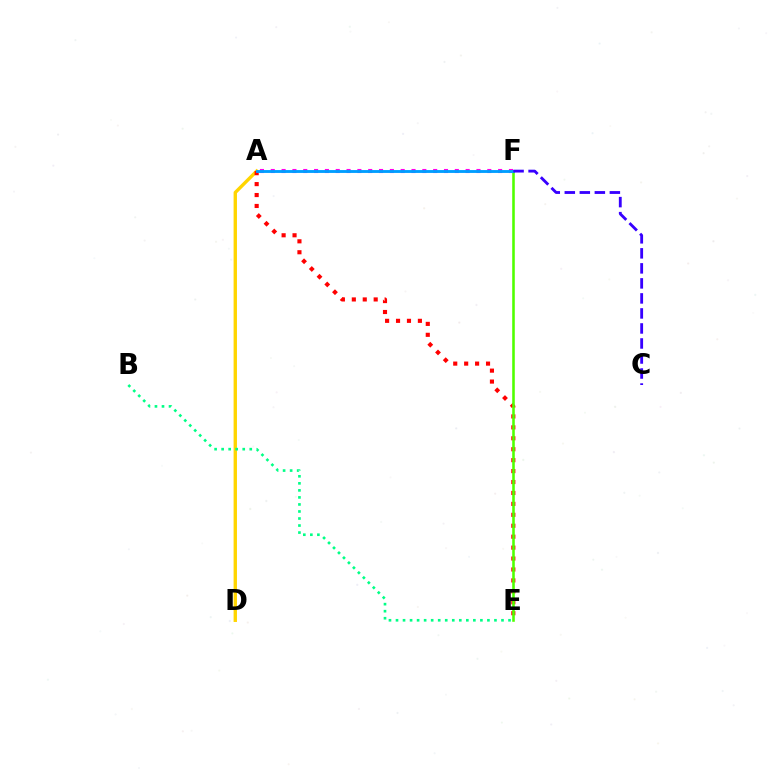{('A', 'D'): [{'color': '#ffd500', 'line_style': 'solid', 'thickness': 2.43}], ('B', 'E'): [{'color': '#00ff86', 'line_style': 'dotted', 'thickness': 1.91}], ('A', 'F'): [{'color': '#ff00ed', 'line_style': 'dotted', 'thickness': 2.94}, {'color': '#009eff', 'line_style': 'solid', 'thickness': 2.06}], ('A', 'E'): [{'color': '#ff0000', 'line_style': 'dotted', 'thickness': 2.97}], ('E', 'F'): [{'color': '#4fff00', 'line_style': 'solid', 'thickness': 1.85}], ('C', 'F'): [{'color': '#3700ff', 'line_style': 'dashed', 'thickness': 2.04}]}